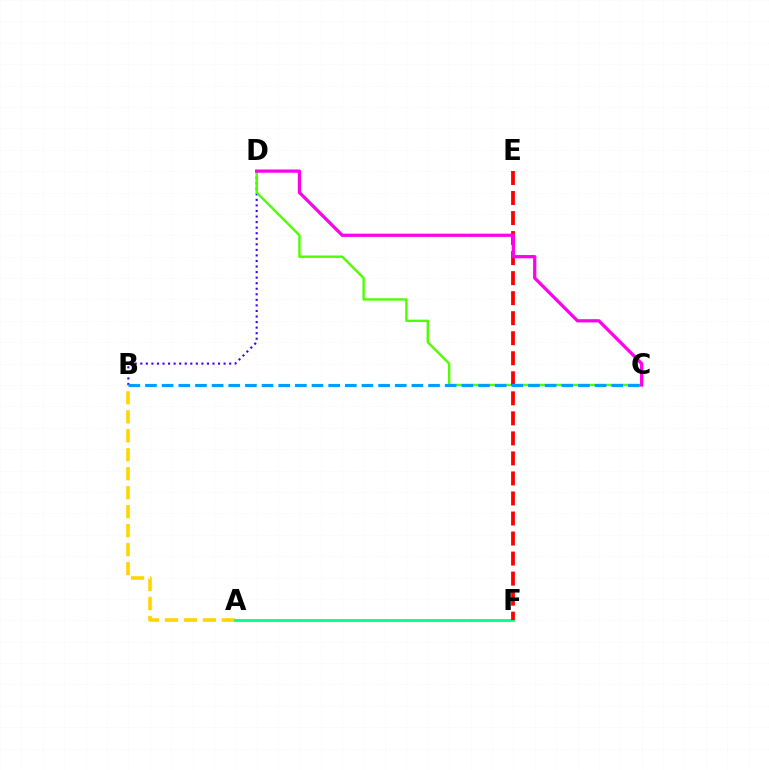{('B', 'D'): [{'color': '#3700ff', 'line_style': 'dotted', 'thickness': 1.51}], ('C', 'D'): [{'color': '#4fff00', 'line_style': 'solid', 'thickness': 1.73}, {'color': '#ff00ed', 'line_style': 'solid', 'thickness': 2.34}], ('A', 'B'): [{'color': '#ffd500', 'line_style': 'dashed', 'thickness': 2.58}], ('A', 'F'): [{'color': '#00ff86', 'line_style': 'solid', 'thickness': 1.98}], ('E', 'F'): [{'color': '#ff0000', 'line_style': 'dashed', 'thickness': 2.72}], ('B', 'C'): [{'color': '#009eff', 'line_style': 'dashed', 'thickness': 2.26}]}